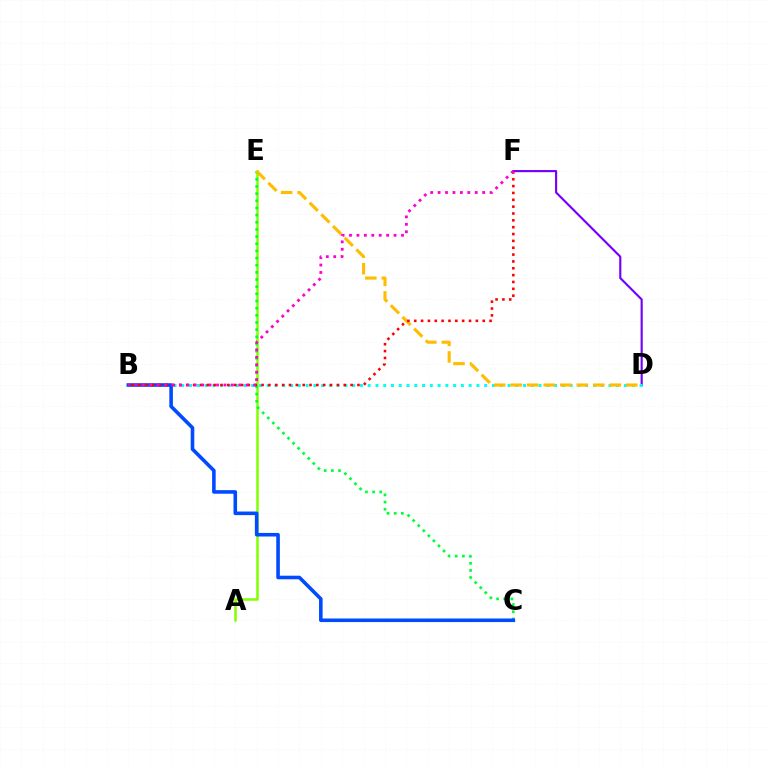{('D', 'F'): [{'color': '#7200ff', 'line_style': 'solid', 'thickness': 1.53}], ('B', 'D'): [{'color': '#00fff6', 'line_style': 'dotted', 'thickness': 2.11}], ('A', 'E'): [{'color': '#84ff00', 'line_style': 'solid', 'thickness': 1.82}], ('C', 'E'): [{'color': '#00ff39', 'line_style': 'dotted', 'thickness': 1.95}], ('D', 'E'): [{'color': '#ffbd00', 'line_style': 'dashed', 'thickness': 2.24}], ('B', 'C'): [{'color': '#004bff', 'line_style': 'solid', 'thickness': 2.58}], ('B', 'F'): [{'color': '#ff0000', 'line_style': 'dotted', 'thickness': 1.86}, {'color': '#ff00cf', 'line_style': 'dotted', 'thickness': 2.02}]}